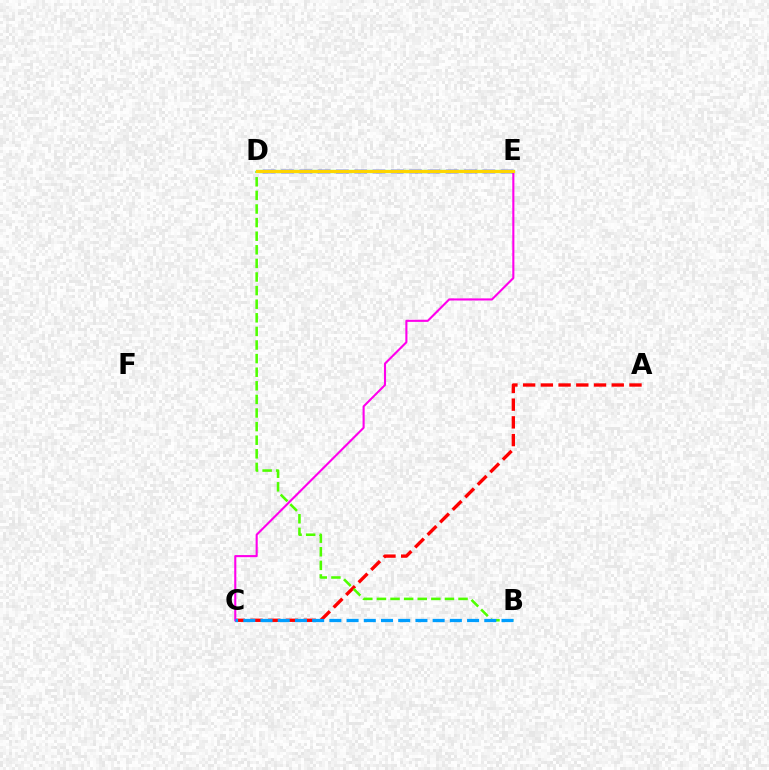{('D', 'E'): [{'color': '#00ff86', 'line_style': 'solid', 'thickness': 2.31}, {'color': '#3700ff', 'line_style': 'dashed', 'thickness': 2.49}, {'color': '#ffd500', 'line_style': 'solid', 'thickness': 2.26}], ('A', 'C'): [{'color': '#ff0000', 'line_style': 'dashed', 'thickness': 2.41}], ('C', 'E'): [{'color': '#ff00ed', 'line_style': 'solid', 'thickness': 1.51}], ('B', 'D'): [{'color': '#4fff00', 'line_style': 'dashed', 'thickness': 1.85}], ('B', 'C'): [{'color': '#009eff', 'line_style': 'dashed', 'thickness': 2.34}]}